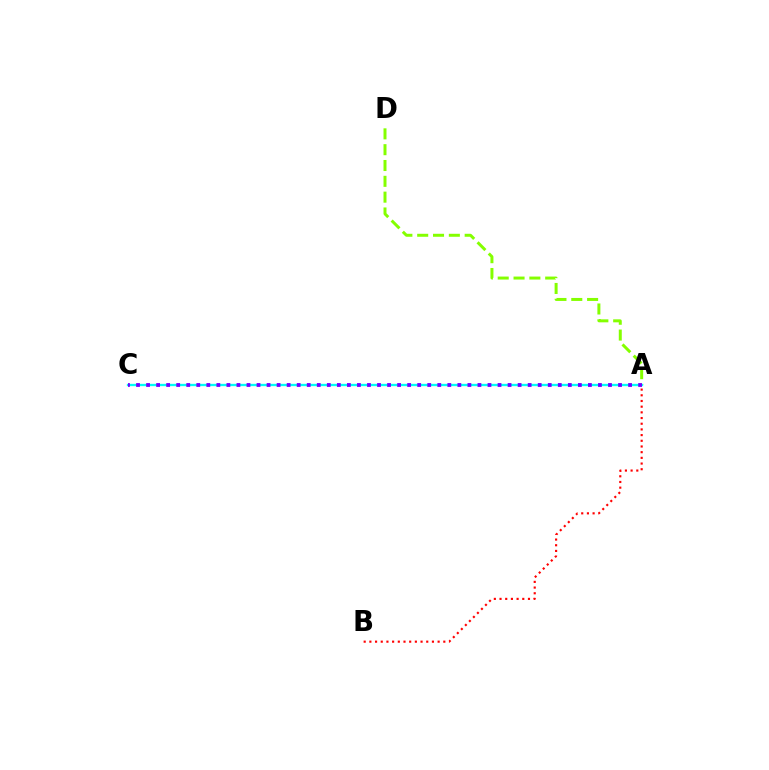{('A', 'D'): [{'color': '#84ff00', 'line_style': 'dashed', 'thickness': 2.15}], ('A', 'B'): [{'color': '#ff0000', 'line_style': 'dotted', 'thickness': 1.55}], ('A', 'C'): [{'color': '#00fff6', 'line_style': 'solid', 'thickness': 1.67}, {'color': '#7200ff', 'line_style': 'dotted', 'thickness': 2.73}]}